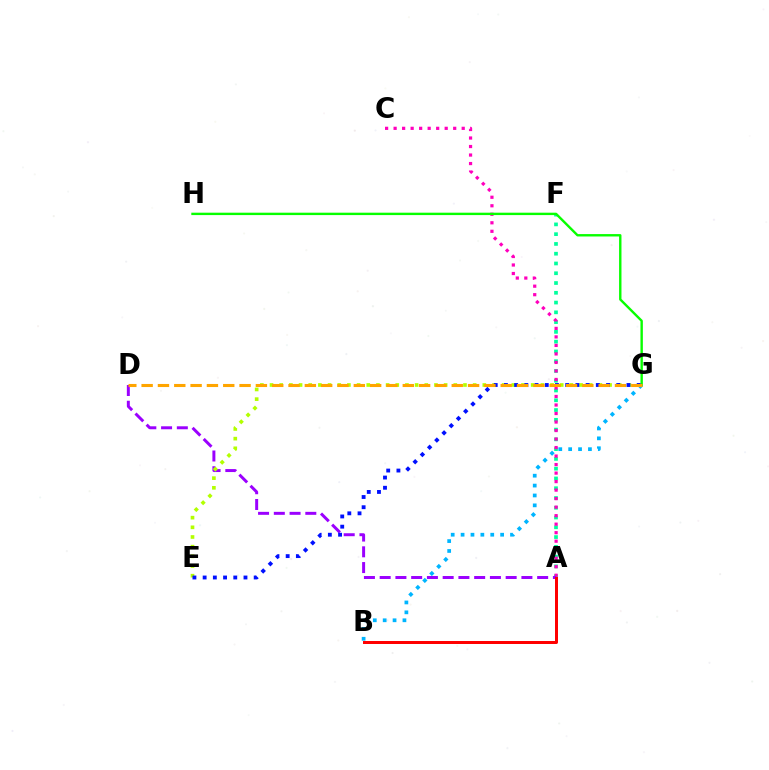{('B', 'G'): [{'color': '#00b5ff', 'line_style': 'dotted', 'thickness': 2.69}], ('A', 'F'): [{'color': '#00ff9d', 'line_style': 'dotted', 'thickness': 2.65}], ('A', 'C'): [{'color': '#ff00bd', 'line_style': 'dotted', 'thickness': 2.31}], ('A', 'D'): [{'color': '#9b00ff', 'line_style': 'dashed', 'thickness': 2.14}], ('G', 'H'): [{'color': '#08ff00', 'line_style': 'solid', 'thickness': 1.72}], ('E', 'G'): [{'color': '#b3ff00', 'line_style': 'dotted', 'thickness': 2.63}, {'color': '#0010ff', 'line_style': 'dotted', 'thickness': 2.77}], ('D', 'G'): [{'color': '#ffa500', 'line_style': 'dashed', 'thickness': 2.22}], ('A', 'B'): [{'color': '#ff0000', 'line_style': 'solid', 'thickness': 2.15}]}